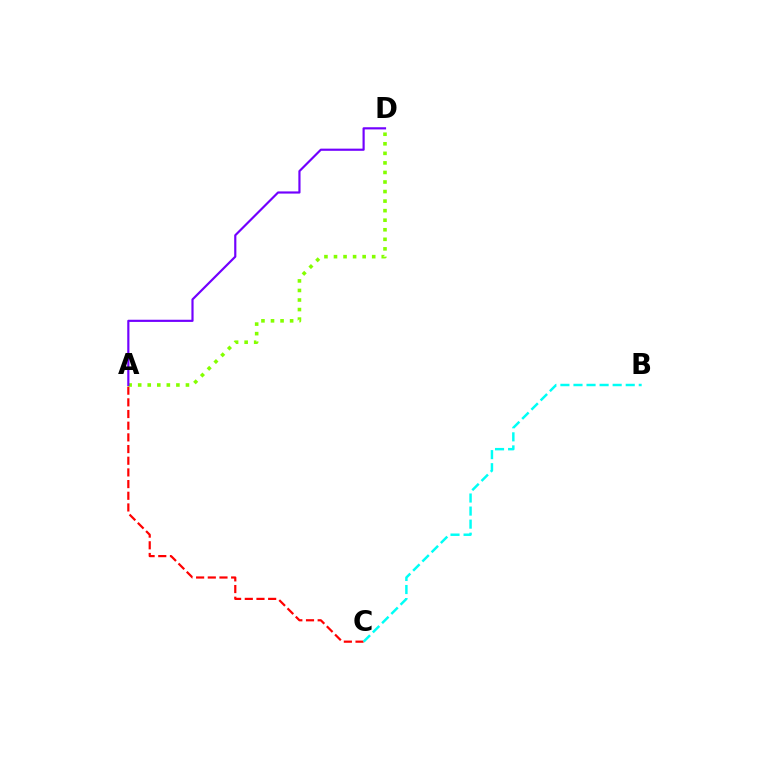{('A', 'C'): [{'color': '#ff0000', 'line_style': 'dashed', 'thickness': 1.59}], ('A', 'D'): [{'color': '#84ff00', 'line_style': 'dotted', 'thickness': 2.6}, {'color': '#7200ff', 'line_style': 'solid', 'thickness': 1.56}], ('B', 'C'): [{'color': '#00fff6', 'line_style': 'dashed', 'thickness': 1.77}]}